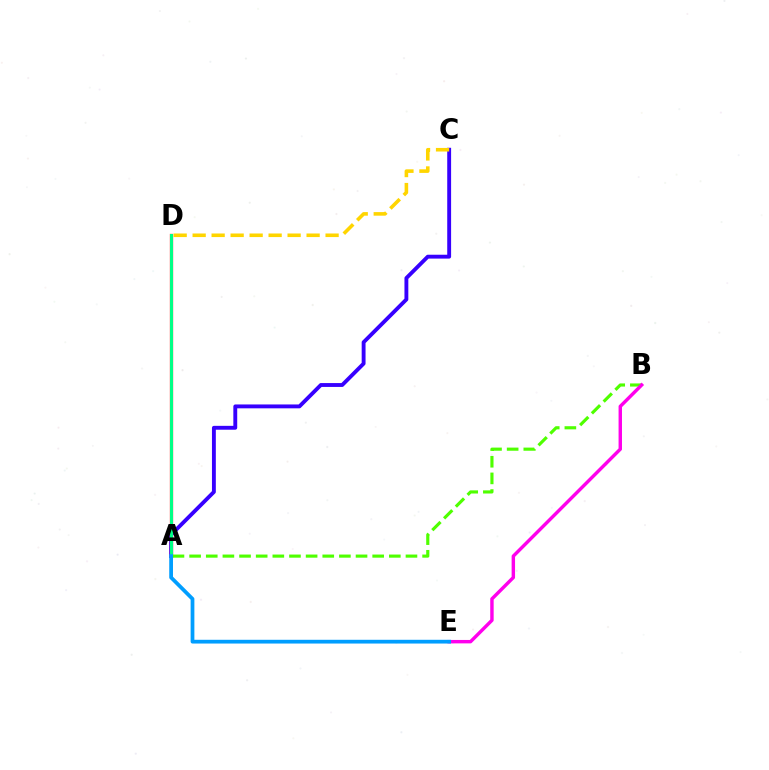{('A', 'C'): [{'color': '#3700ff', 'line_style': 'solid', 'thickness': 2.79}], ('A', 'D'): [{'color': '#ff0000', 'line_style': 'solid', 'thickness': 2.35}, {'color': '#00ff86', 'line_style': 'solid', 'thickness': 2.17}], ('A', 'B'): [{'color': '#4fff00', 'line_style': 'dashed', 'thickness': 2.26}], ('B', 'E'): [{'color': '#ff00ed', 'line_style': 'solid', 'thickness': 2.46}], ('C', 'D'): [{'color': '#ffd500', 'line_style': 'dashed', 'thickness': 2.58}], ('A', 'E'): [{'color': '#009eff', 'line_style': 'solid', 'thickness': 2.7}]}